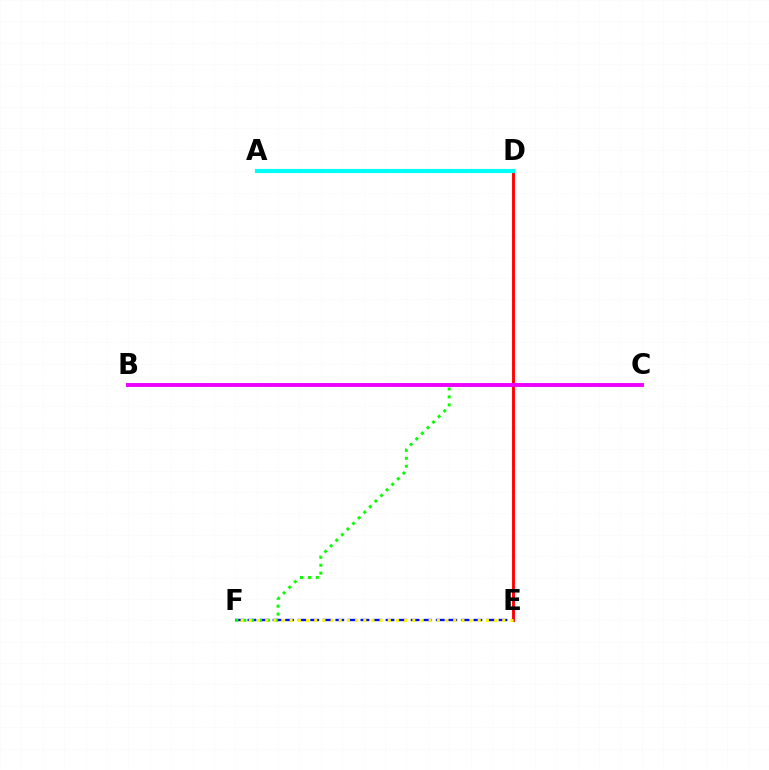{('D', 'E'): [{'color': '#ff0000', 'line_style': 'solid', 'thickness': 2.08}], ('E', 'F'): [{'color': '#0010ff', 'line_style': 'dashed', 'thickness': 1.71}, {'color': '#fcf500', 'line_style': 'dotted', 'thickness': 2.22}], ('A', 'D'): [{'color': '#00fff6', 'line_style': 'solid', 'thickness': 2.98}], ('C', 'F'): [{'color': '#08ff00', 'line_style': 'dotted', 'thickness': 2.15}], ('B', 'C'): [{'color': '#ee00ff', 'line_style': 'solid', 'thickness': 2.81}]}